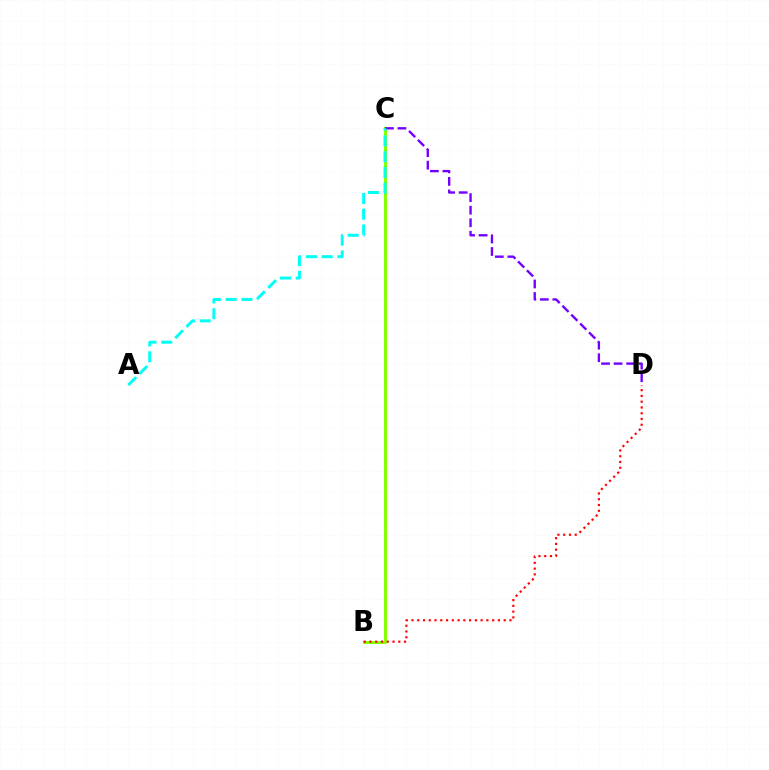{('B', 'C'): [{'color': '#84ff00', 'line_style': 'solid', 'thickness': 2.16}], ('C', 'D'): [{'color': '#7200ff', 'line_style': 'dashed', 'thickness': 1.7}], ('B', 'D'): [{'color': '#ff0000', 'line_style': 'dotted', 'thickness': 1.57}], ('A', 'C'): [{'color': '#00fff6', 'line_style': 'dashed', 'thickness': 2.14}]}